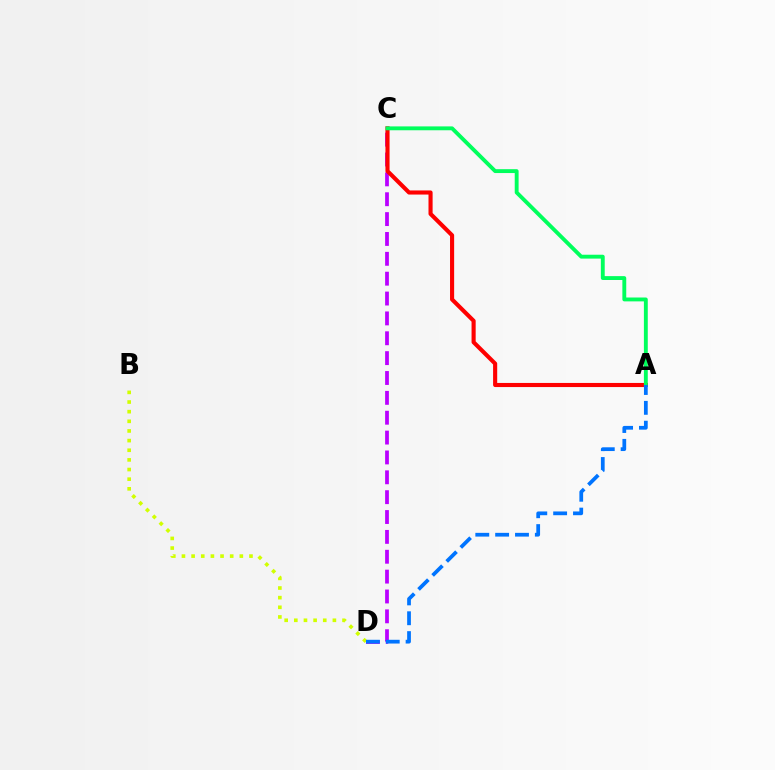{('C', 'D'): [{'color': '#b900ff', 'line_style': 'dashed', 'thickness': 2.7}], ('A', 'C'): [{'color': '#ff0000', 'line_style': 'solid', 'thickness': 2.96}, {'color': '#00ff5c', 'line_style': 'solid', 'thickness': 2.79}], ('B', 'D'): [{'color': '#d1ff00', 'line_style': 'dotted', 'thickness': 2.62}], ('A', 'D'): [{'color': '#0074ff', 'line_style': 'dashed', 'thickness': 2.7}]}